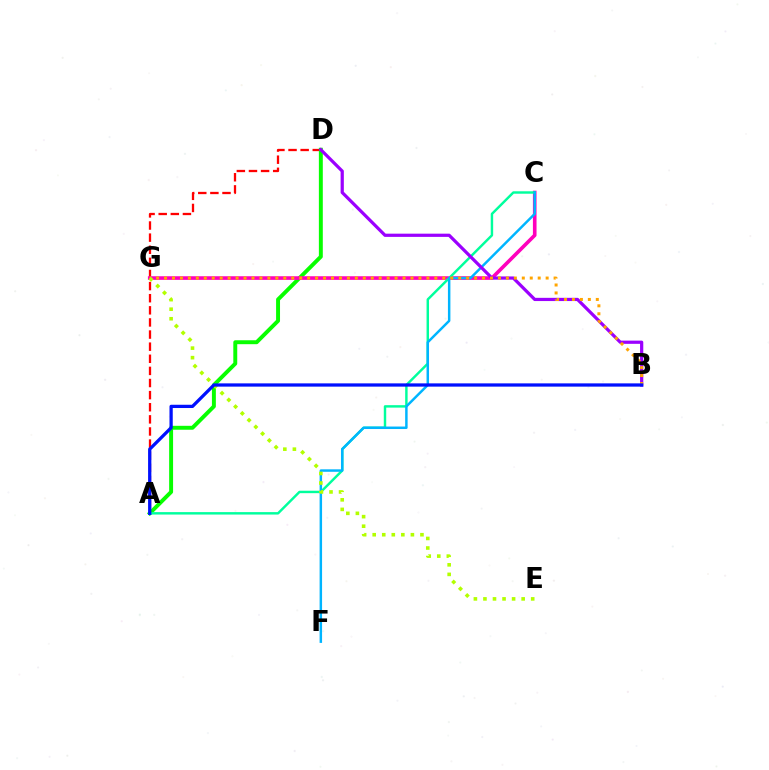{('A', 'D'): [{'color': '#ff0000', 'line_style': 'dashed', 'thickness': 1.65}, {'color': '#08ff00', 'line_style': 'solid', 'thickness': 2.83}], ('C', 'G'): [{'color': '#ff00bd', 'line_style': 'solid', 'thickness': 2.61}], ('A', 'C'): [{'color': '#00ff9d', 'line_style': 'solid', 'thickness': 1.76}], ('C', 'F'): [{'color': '#00b5ff', 'line_style': 'solid', 'thickness': 1.78}], ('B', 'D'): [{'color': '#9b00ff', 'line_style': 'solid', 'thickness': 2.32}], ('B', 'G'): [{'color': '#ffa500', 'line_style': 'dotted', 'thickness': 2.16}], ('E', 'G'): [{'color': '#b3ff00', 'line_style': 'dotted', 'thickness': 2.6}], ('A', 'B'): [{'color': '#0010ff', 'line_style': 'solid', 'thickness': 2.35}]}